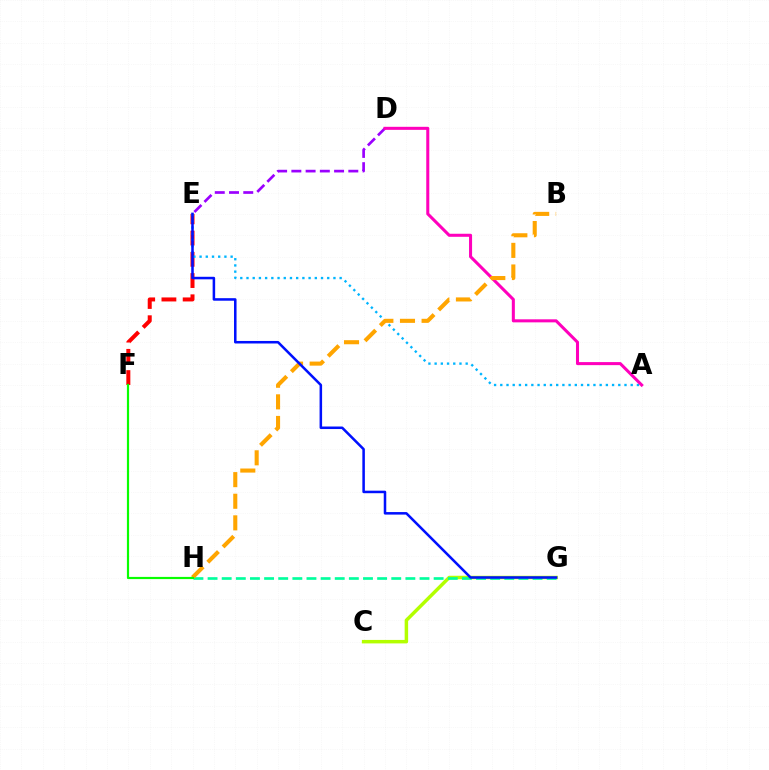{('C', 'G'): [{'color': '#b3ff00', 'line_style': 'solid', 'thickness': 2.51}], ('E', 'F'): [{'color': '#ff0000', 'line_style': 'dashed', 'thickness': 2.89}], ('A', 'E'): [{'color': '#00b5ff', 'line_style': 'dotted', 'thickness': 1.69}], ('D', 'E'): [{'color': '#9b00ff', 'line_style': 'dashed', 'thickness': 1.93}], ('G', 'H'): [{'color': '#00ff9d', 'line_style': 'dashed', 'thickness': 1.92}], ('A', 'D'): [{'color': '#ff00bd', 'line_style': 'solid', 'thickness': 2.19}], ('B', 'H'): [{'color': '#ffa500', 'line_style': 'dashed', 'thickness': 2.94}], ('F', 'H'): [{'color': '#08ff00', 'line_style': 'solid', 'thickness': 1.58}], ('E', 'G'): [{'color': '#0010ff', 'line_style': 'solid', 'thickness': 1.82}]}